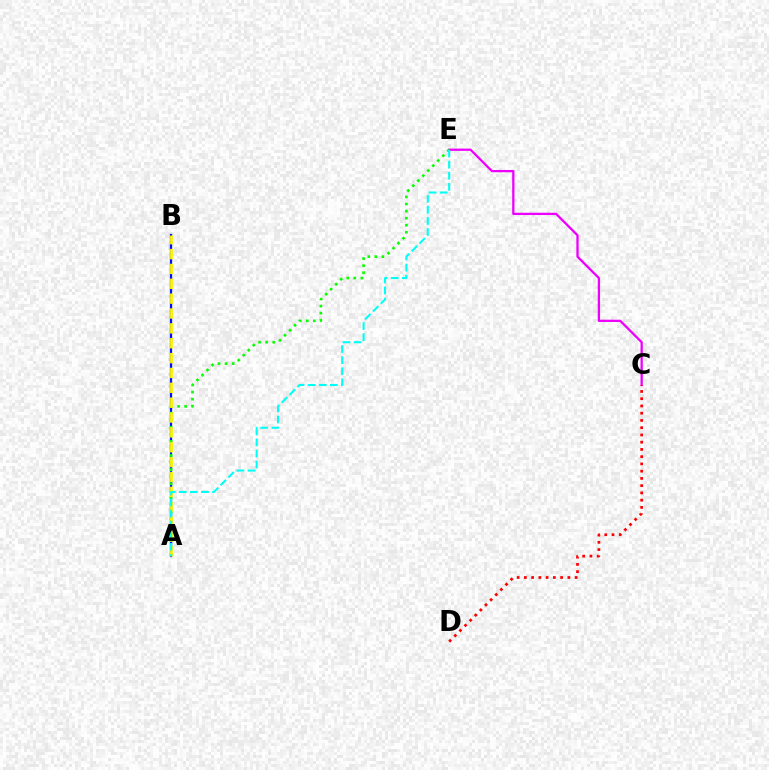{('C', 'E'): [{'color': '#ee00ff', 'line_style': 'solid', 'thickness': 1.65}], ('A', 'B'): [{'color': '#0010ff', 'line_style': 'solid', 'thickness': 1.64}, {'color': '#fcf500', 'line_style': 'dashed', 'thickness': 2.02}], ('A', 'E'): [{'color': '#08ff00', 'line_style': 'dotted', 'thickness': 1.92}, {'color': '#00fff6', 'line_style': 'dashed', 'thickness': 1.51}], ('C', 'D'): [{'color': '#ff0000', 'line_style': 'dotted', 'thickness': 1.97}]}